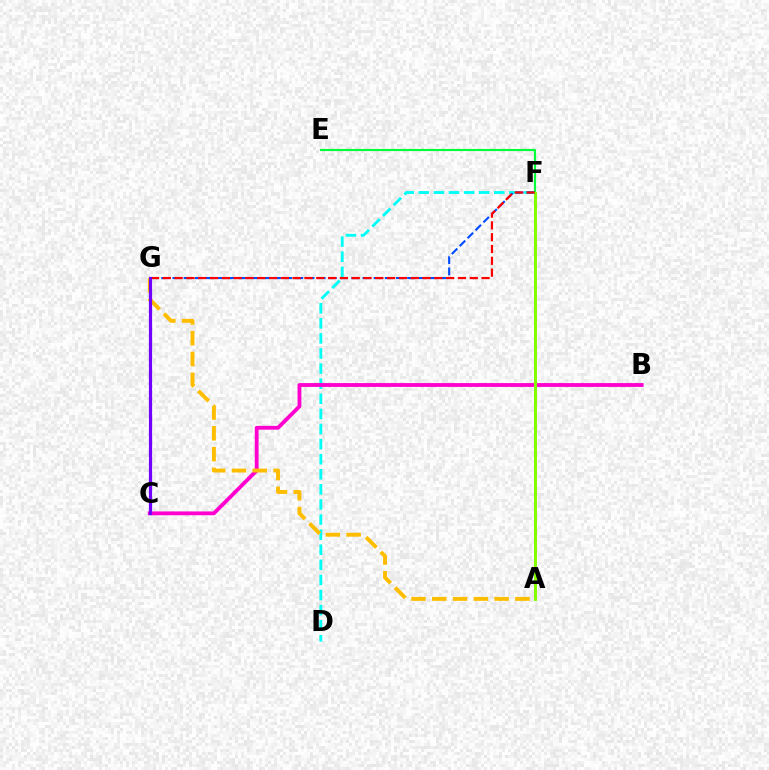{('D', 'F'): [{'color': '#00fff6', 'line_style': 'dashed', 'thickness': 2.05}], ('F', 'G'): [{'color': '#004bff', 'line_style': 'dashed', 'thickness': 1.52}, {'color': '#ff0000', 'line_style': 'dashed', 'thickness': 1.6}], ('E', 'F'): [{'color': '#00ff39', 'line_style': 'solid', 'thickness': 1.56}], ('B', 'C'): [{'color': '#ff00cf', 'line_style': 'solid', 'thickness': 2.76}], ('A', 'F'): [{'color': '#84ff00', 'line_style': 'solid', 'thickness': 2.16}], ('A', 'G'): [{'color': '#ffbd00', 'line_style': 'dashed', 'thickness': 2.82}], ('C', 'G'): [{'color': '#7200ff', 'line_style': 'solid', 'thickness': 2.3}]}